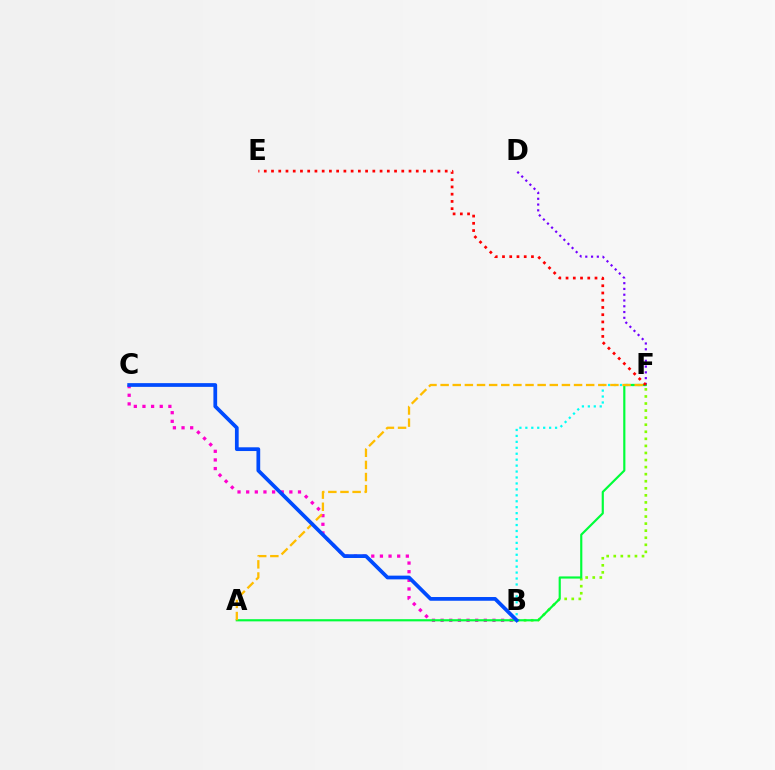{('B', 'F'): [{'color': '#84ff00', 'line_style': 'dotted', 'thickness': 1.92}, {'color': '#00fff6', 'line_style': 'dotted', 'thickness': 1.61}], ('D', 'F'): [{'color': '#7200ff', 'line_style': 'dotted', 'thickness': 1.57}], ('B', 'C'): [{'color': '#ff00cf', 'line_style': 'dotted', 'thickness': 2.35}, {'color': '#004bff', 'line_style': 'solid', 'thickness': 2.69}], ('A', 'F'): [{'color': '#00ff39', 'line_style': 'solid', 'thickness': 1.56}, {'color': '#ffbd00', 'line_style': 'dashed', 'thickness': 1.65}], ('E', 'F'): [{'color': '#ff0000', 'line_style': 'dotted', 'thickness': 1.97}]}